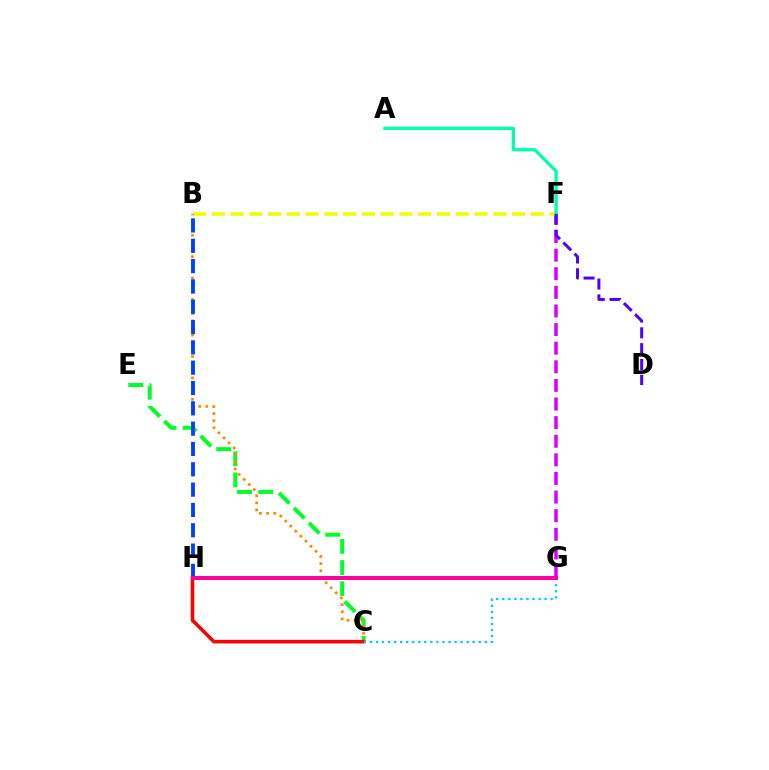{('F', 'G'): [{'color': '#d600ff', 'line_style': 'dashed', 'thickness': 2.53}], ('C', 'E'): [{'color': '#00ff27', 'line_style': 'dashed', 'thickness': 2.88}], ('B', 'F'): [{'color': '#eeff00', 'line_style': 'dashed', 'thickness': 2.55}], ('B', 'C'): [{'color': '#ff8800', 'line_style': 'dotted', 'thickness': 1.94}], ('A', 'F'): [{'color': '#00ffaf', 'line_style': 'solid', 'thickness': 2.37}], ('B', 'H'): [{'color': '#003fff', 'line_style': 'dashed', 'thickness': 2.76}], ('D', 'F'): [{'color': '#4f00ff', 'line_style': 'dashed', 'thickness': 2.15}], ('C', 'H'): [{'color': '#ff0000', 'line_style': 'solid', 'thickness': 2.55}], ('C', 'G'): [{'color': '#00c7ff', 'line_style': 'dotted', 'thickness': 1.64}], ('G', 'H'): [{'color': '#66ff00', 'line_style': 'solid', 'thickness': 2.66}, {'color': '#ff00a0', 'line_style': 'solid', 'thickness': 2.89}]}